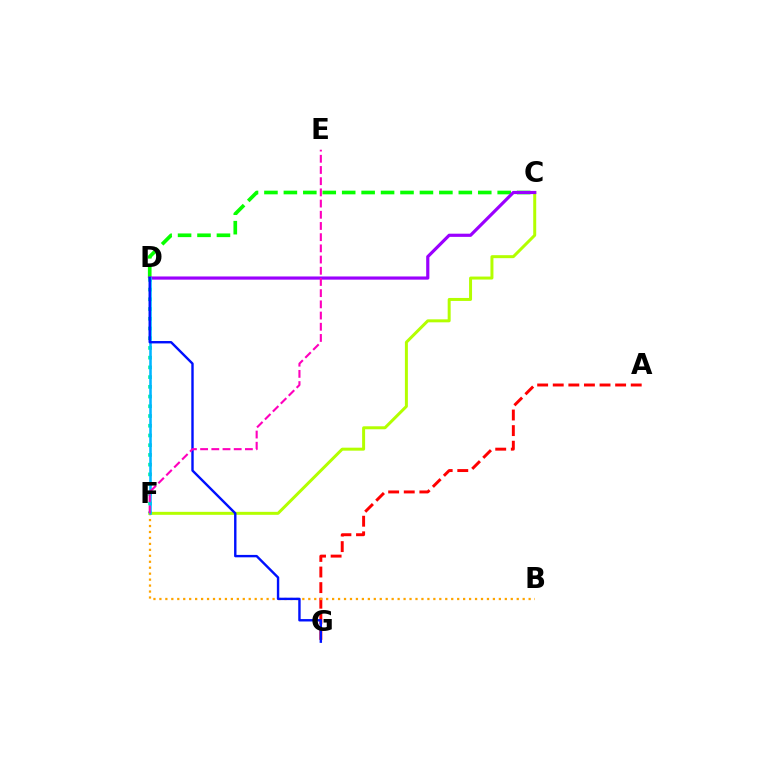{('A', 'G'): [{'color': '#ff0000', 'line_style': 'dashed', 'thickness': 2.12}], ('B', 'F'): [{'color': '#ffa500', 'line_style': 'dotted', 'thickness': 1.62}], ('C', 'D'): [{'color': '#08ff00', 'line_style': 'dashed', 'thickness': 2.64}, {'color': '#9b00ff', 'line_style': 'solid', 'thickness': 2.29}], ('C', 'F'): [{'color': '#b3ff00', 'line_style': 'solid', 'thickness': 2.15}], ('D', 'F'): [{'color': '#00ff9d', 'line_style': 'dotted', 'thickness': 2.64}, {'color': '#00b5ff', 'line_style': 'solid', 'thickness': 1.84}], ('D', 'G'): [{'color': '#0010ff', 'line_style': 'solid', 'thickness': 1.73}], ('E', 'F'): [{'color': '#ff00bd', 'line_style': 'dashed', 'thickness': 1.52}]}